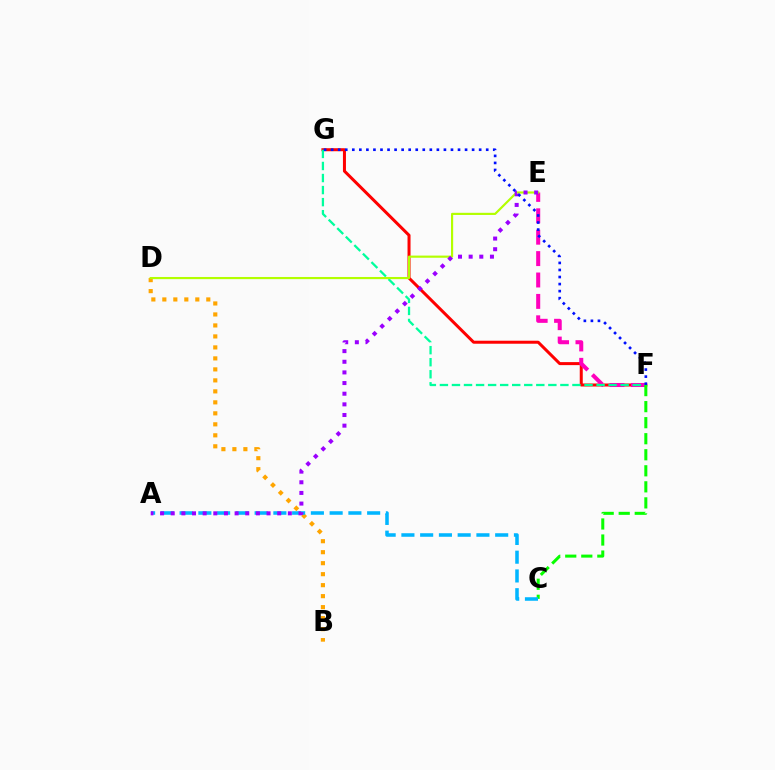{('F', 'G'): [{'color': '#ff0000', 'line_style': 'solid', 'thickness': 2.17}, {'color': '#00ff9d', 'line_style': 'dashed', 'thickness': 1.64}, {'color': '#0010ff', 'line_style': 'dotted', 'thickness': 1.91}], ('B', 'D'): [{'color': '#ffa500', 'line_style': 'dotted', 'thickness': 2.99}], ('E', 'F'): [{'color': '#ff00bd', 'line_style': 'dashed', 'thickness': 2.91}], ('C', 'F'): [{'color': '#08ff00', 'line_style': 'dashed', 'thickness': 2.18}], ('A', 'C'): [{'color': '#00b5ff', 'line_style': 'dashed', 'thickness': 2.55}], ('D', 'E'): [{'color': '#b3ff00', 'line_style': 'solid', 'thickness': 1.56}], ('A', 'E'): [{'color': '#9b00ff', 'line_style': 'dotted', 'thickness': 2.89}]}